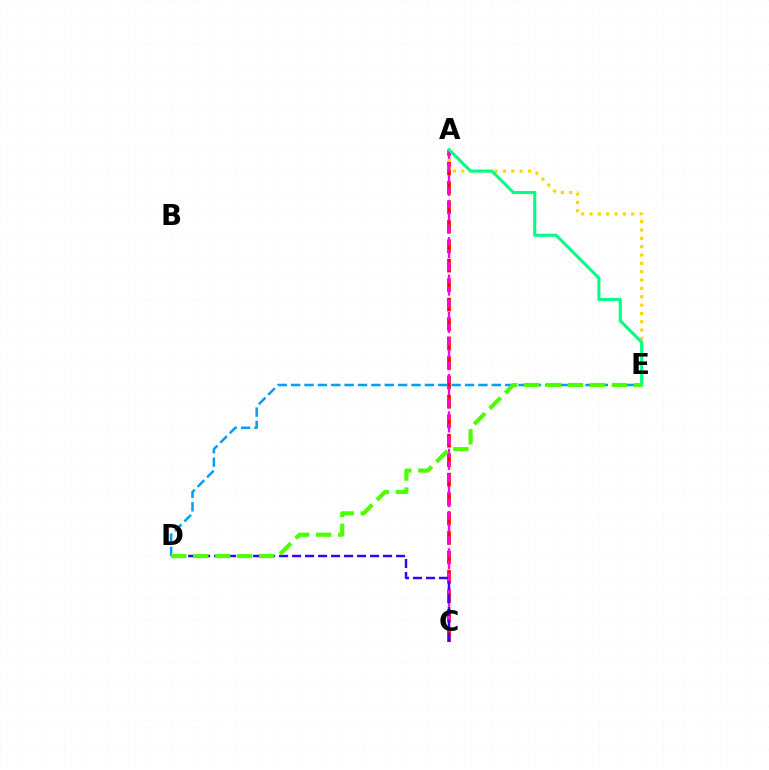{('A', 'C'): [{'color': '#ff0000', 'line_style': 'dashed', 'thickness': 2.64}, {'color': '#ff00ed', 'line_style': 'dashed', 'thickness': 1.69}], ('A', 'E'): [{'color': '#ffd500', 'line_style': 'dotted', 'thickness': 2.27}, {'color': '#00ff86', 'line_style': 'solid', 'thickness': 2.22}], ('C', 'D'): [{'color': '#3700ff', 'line_style': 'dashed', 'thickness': 1.77}], ('D', 'E'): [{'color': '#009eff', 'line_style': 'dashed', 'thickness': 1.82}, {'color': '#4fff00', 'line_style': 'dashed', 'thickness': 2.98}]}